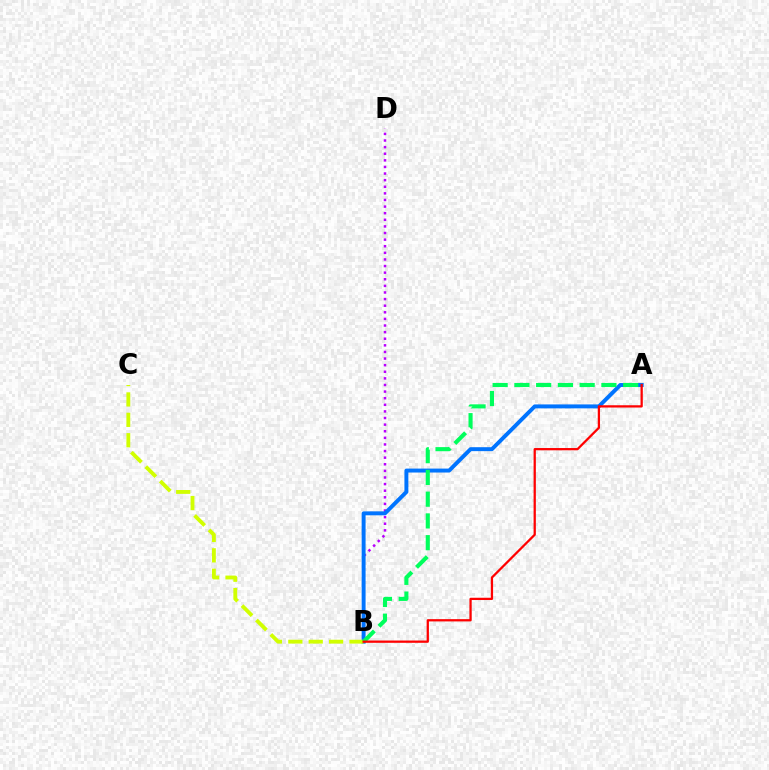{('B', 'D'): [{'color': '#b900ff', 'line_style': 'dotted', 'thickness': 1.8}], ('A', 'B'): [{'color': '#0074ff', 'line_style': 'solid', 'thickness': 2.84}, {'color': '#00ff5c', 'line_style': 'dashed', 'thickness': 2.95}, {'color': '#ff0000', 'line_style': 'solid', 'thickness': 1.63}], ('B', 'C'): [{'color': '#d1ff00', 'line_style': 'dashed', 'thickness': 2.77}]}